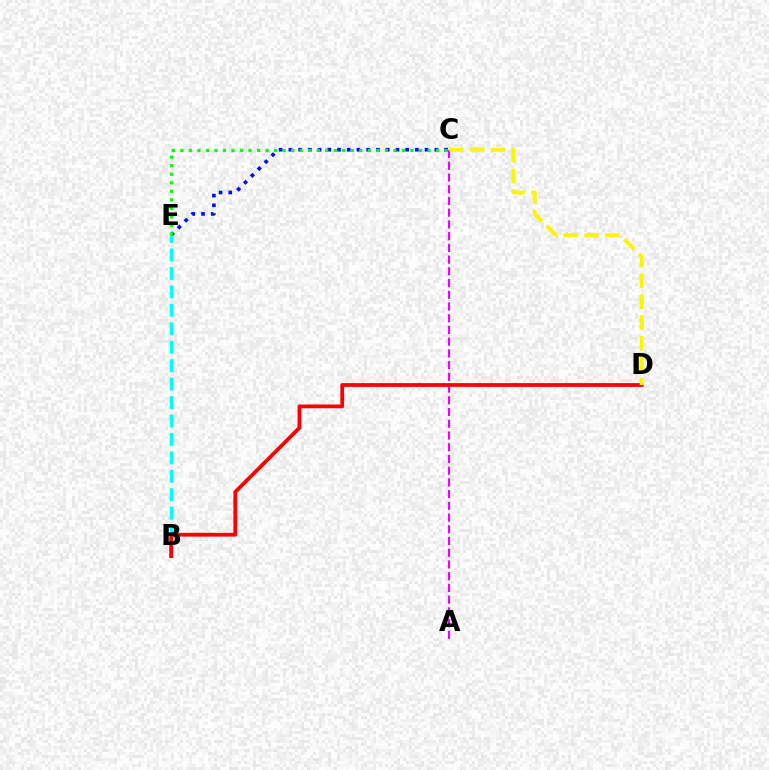{('C', 'E'): [{'color': '#0010ff', 'line_style': 'dotted', 'thickness': 2.64}, {'color': '#08ff00', 'line_style': 'dotted', 'thickness': 2.32}], ('A', 'C'): [{'color': '#ee00ff', 'line_style': 'dashed', 'thickness': 1.59}], ('B', 'E'): [{'color': '#00fff6', 'line_style': 'dashed', 'thickness': 2.51}], ('B', 'D'): [{'color': '#ff0000', 'line_style': 'solid', 'thickness': 2.71}], ('C', 'D'): [{'color': '#fcf500', 'line_style': 'dashed', 'thickness': 2.83}]}